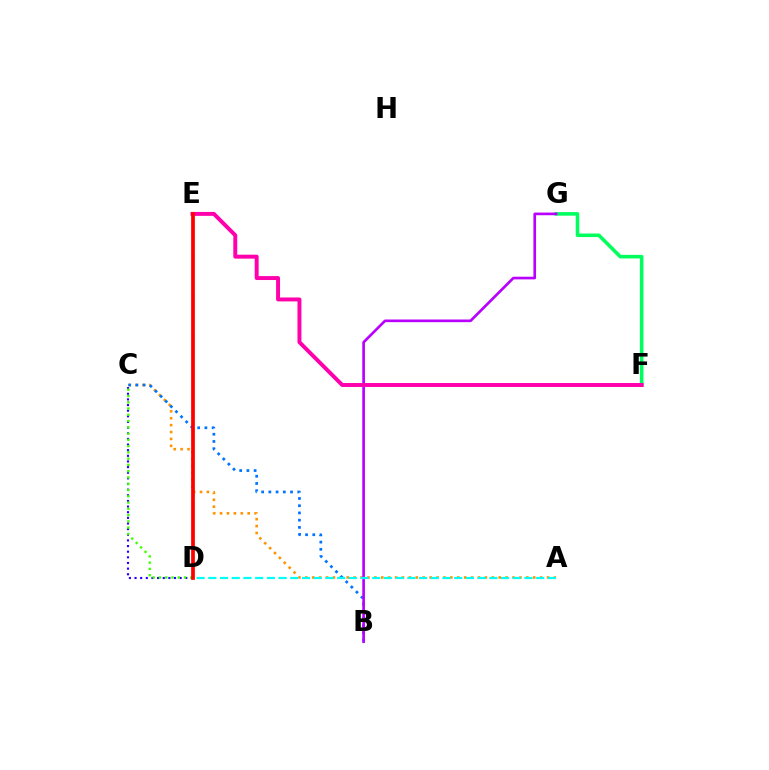{('A', 'C'): [{'color': '#ff9400', 'line_style': 'dotted', 'thickness': 1.88}], ('F', 'G'): [{'color': '#00ff5c', 'line_style': 'solid', 'thickness': 2.56}], ('D', 'E'): [{'color': '#d1ff00', 'line_style': 'dotted', 'thickness': 1.82}, {'color': '#ff0000', 'line_style': 'solid', 'thickness': 2.68}], ('B', 'C'): [{'color': '#0074ff', 'line_style': 'dotted', 'thickness': 1.96}], ('B', 'G'): [{'color': '#b900ff', 'line_style': 'solid', 'thickness': 1.92}], ('A', 'D'): [{'color': '#00fff6', 'line_style': 'dashed', 'thickness': 1.59}], ('C', 'D'): [{'color': '#2500ff', 'line_style': 'dotted', 'thickness': 1.53}, {'color': '#3dff00', 'line_style': 'dotted', 'thickness': 1.7}], ('E', 'F'): [{'color': '#ff00ac', 'line_style': 'solid', 'thickness': 2.84}]}